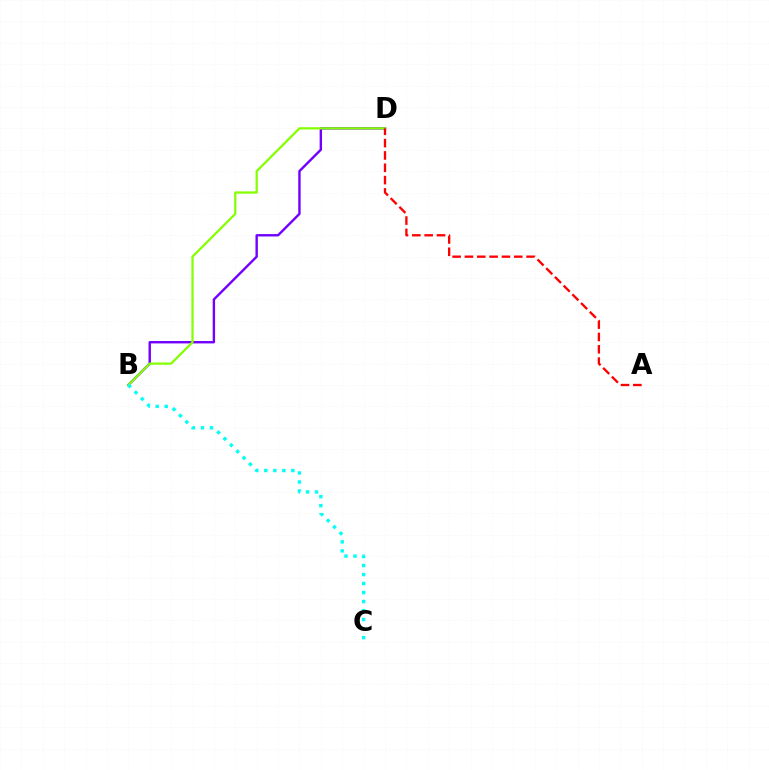{('B', 'D'): [{'color': '#7200ff', 'line_style': 'solid', 'thickness': 1.73}, {'color': '#84ff00', 'line_style': 'solid', 'thickness': 1.61}], ('B', 'C'): [{'color': '#00fff6', 'line_style': 'dotted', 'thickness': 2.45}], ('A', 'D'): [{'color': '#ff0000', 'line_style': 'dashed', 'thickness': 1.68}]}